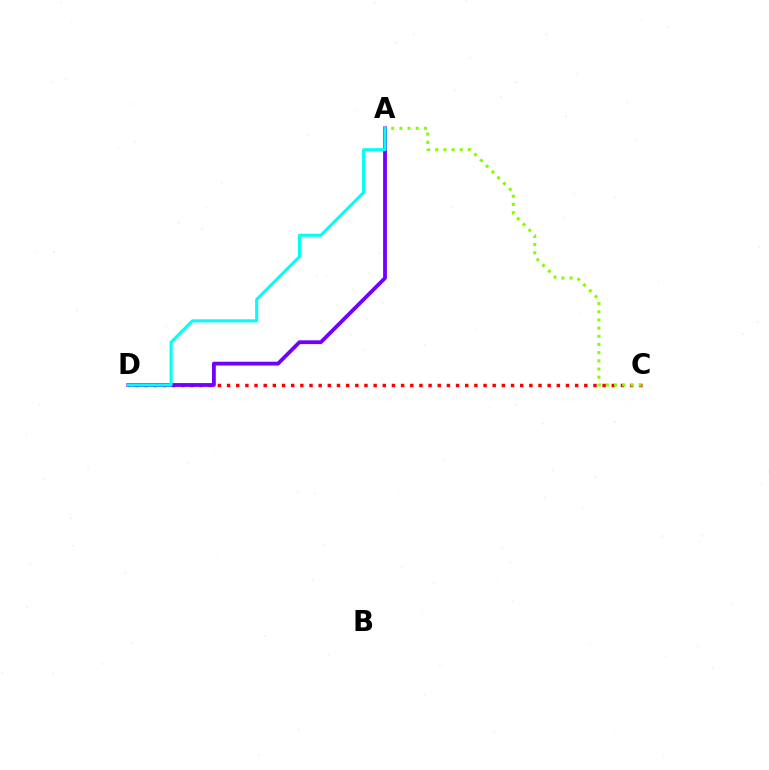{('C', 'D'): [{'color': '#ff0000', 'line_style': 'dotted', 'thickness': 2.49}], ('A', 'C'): [{'color': '#84ff00', 'line_style': 'dotted', 'thickness': 2.22}], ('A', 'D'): [{'color': '#7200ff', 'line_style': 'solid', 'thickness': 2.74}, {'color': '#00fff6', 'line_style': 'solid', 'thickness': 2.22}]}